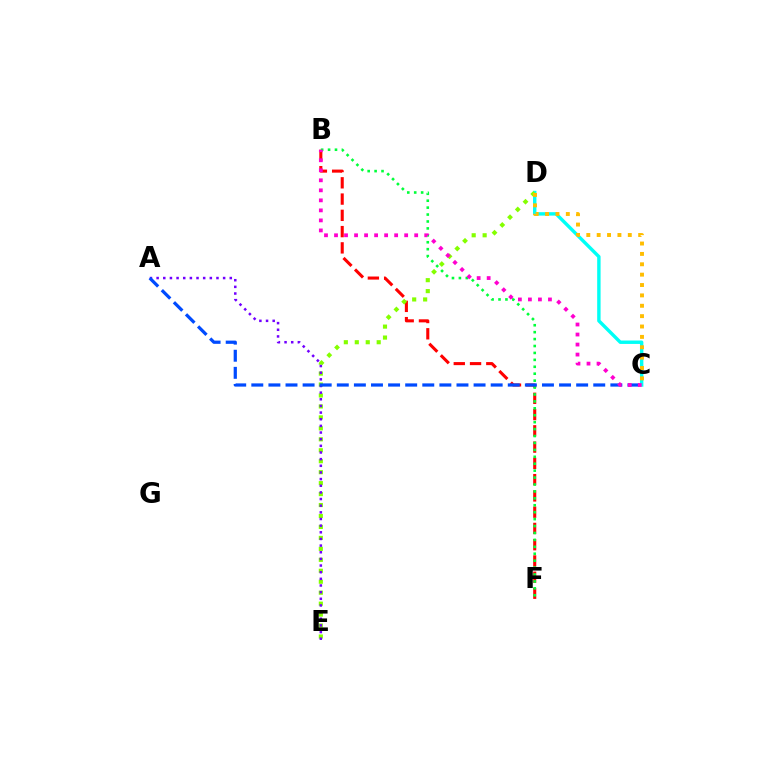{('C', 'D'): [{'color': '#00fff6', 'line_style': 'solid', 'thickness': 2.46}, {'color': '#ffbd00', 'line_style': 'dotted', 'thickness': 2.82}], ('B', 'F'): [{'color': '#ff0000', 'line_style': 'dashed', 'thickness': 2.21}, {'color': '#00ff39', 'line_style': 'dotted', 'thickness': 1.88}], ('D', 'E'): [{'color': '#84ff00', 'line_style': 'dotted', 'thickness': 2.98}], ('A', 'E'): [{'color': '#7200ff', 'line_style': 'dotted', 'thickness': 1.81}], ('A', 'C'): [{'color': '#004bff', 'line_style': 'dashed', 'thickness': 2.32}], ('B', 'C'): [{'color': '#ff00cf', 'line_style': 'dotted', 'thickness': 2.72}]}